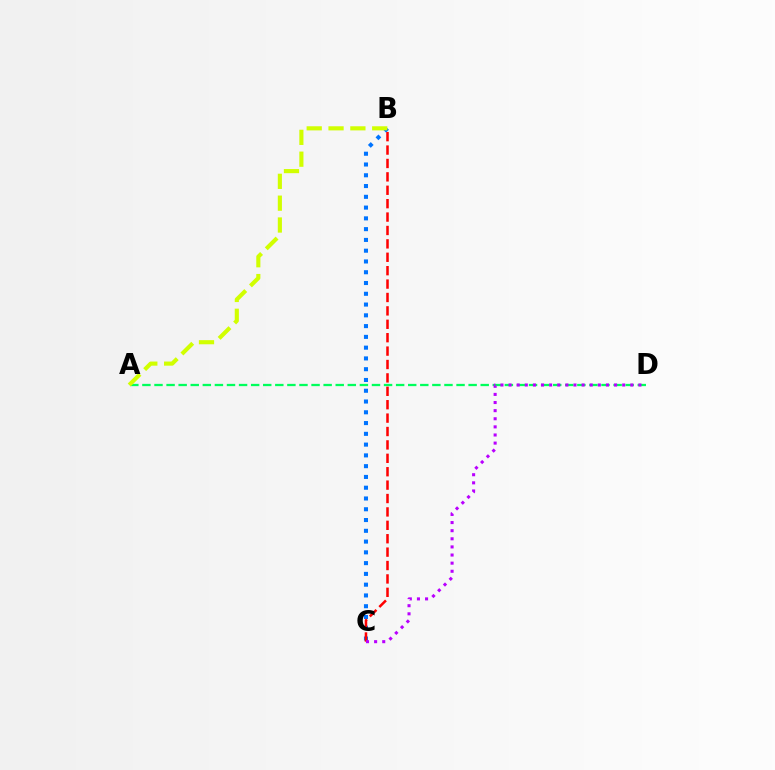{('A', 'D'): [{'color': '#00ff5c', 'line_style': 'dashed', 'thickness': 1.64}], ('B', 'C'): [{'color': '#0074ff', 'line_style': 'dotted', 'thickness': 2.93}, {'color': '#ff0000', 'line_style': 'dashed', 'thickness': 1.82}], ('A', 'B'): [{'color': '#d1ff00', 'line_style': 'dashed', 'thickness': 2.97}], ('C', 'D'): [{'color': '#b900ff', 'line_style': 'dotted', 'thickness': 2.2}]}